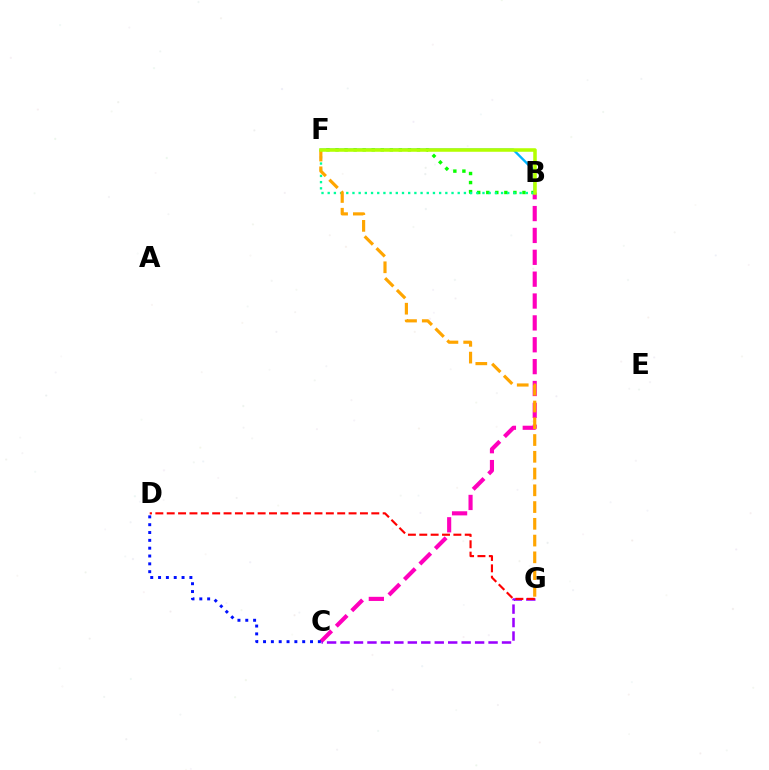{('B', 'C'): [{'color': '#ff00bd', 'line_style': 'dashed', 'thickness': 2.97}], ('B', 'F'): [{'color': '#08ff00', 'line_style': 'dotted', 'thickness': 2.46}, {'color': '#00b5ff', 'line_style': 'solid', 'thickness': 1.71}, {'color': '#00ff9d', 'line_style': 'dotted', 'thickness': 1.68}, {'color': '#b3ff00', 'line_style': 'solid', 'thickness': 2.55}], ('C', 'G'): [{'color': '#9b00ff', 'line_style': 'dashed', 'thickness': 1.83}], ('D', 'G'): [{'color': '#ff0000', 'line_style': 'dashed', 'thickness': 1.54}], ('F', 'G'): [{'color': '#ffa500', 'line_style': 'dashed', 'thickness': 2.28}], ('C', 'D'): [{'color': '#0010ff', 'line_style': 'dotted', 'thickness': 2.13}]}